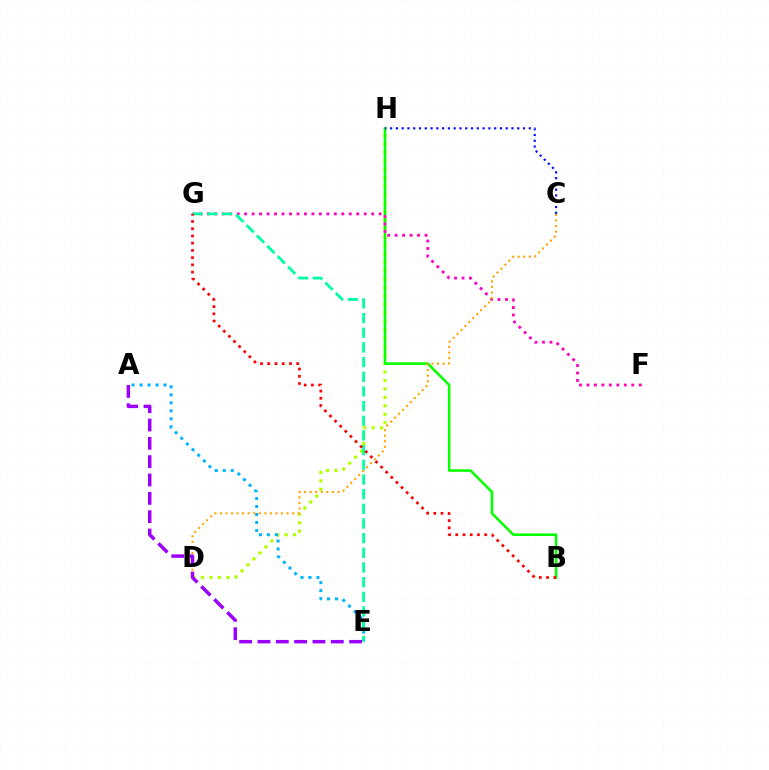{('D', 'H'): [{'color': '#b3ff00', 'line_style': 'dotted', 'thickness': 2.29}], ('A', 'E'): [{'color': '#00b5ff', 'line_style': 'dotted', 'thickness': 2.17}, {'color': '#9b00ff', 'line_style': 'dashed', 'thickness': 2.49}], ('B', 'H'): [{'color': '#08ff00', 'line_style': 'solid', 'thickness': 1.86}], ('F', 'G'): [{'color': '#ff00bd', 'line_style': 'dotted', 'thickness': 2.03}], ('E', 'G'): [{'color': '#00ff9d', 'line_style': 'dashed', 'thickness': 1.99}], ('B', 'G'): [{'color': '#ff0000', 'line_style': 'dotted', 'thickness': 1.96}], ('C', 'D'): [{'color': '#ffa500', 'line_style': 'dotted', 'thickness': 1.51}], ('C', 'H'): [{'color': '#0010ff', 'line_style': 'dotted', 'thickness': 1.57}]}